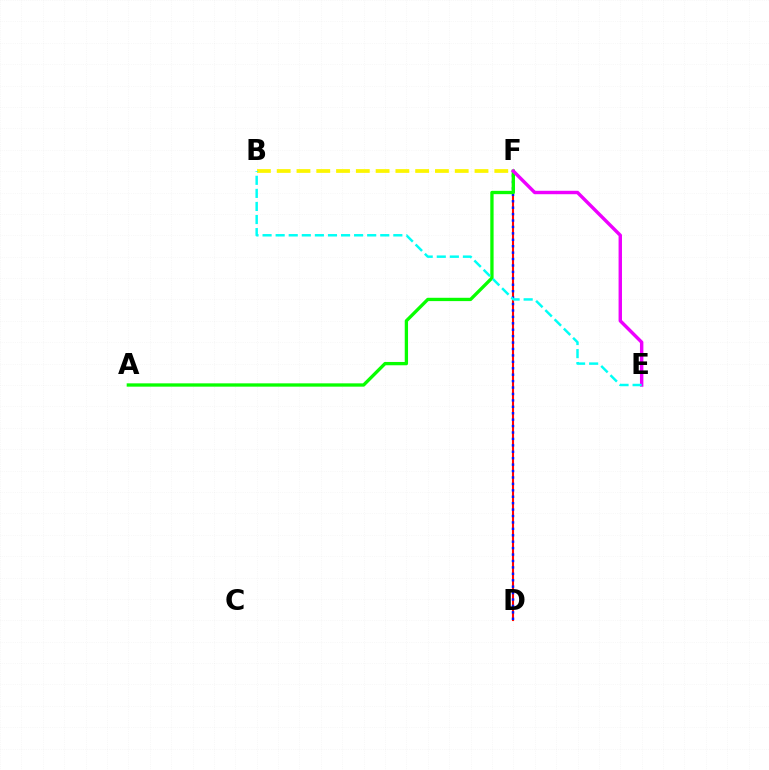{('D', 'F'): [{'color': '#ff0000', 'line_style': 'solid', 'thickness': 1.51}, {'color': '#0010ff', 'line_style': 'dotted', 'thickness': 1.75}], ('B', 'F'): [{'color': '#fcf500', 'line_style': 'dashed', 'thickness': 2.69}], ('A', 'F'): [{'color': '#08ff00', 'line_style': 'solid', 'thickness': 2.38}], ('E', 'F'): [{'color': '#ee00ff', 'line_style': 'solid', 'thickness': 2.46}], ('B', 'E'): [{'color': '#00fff6', 'line_style': 'dashed', 'thickness': 1.78}]}